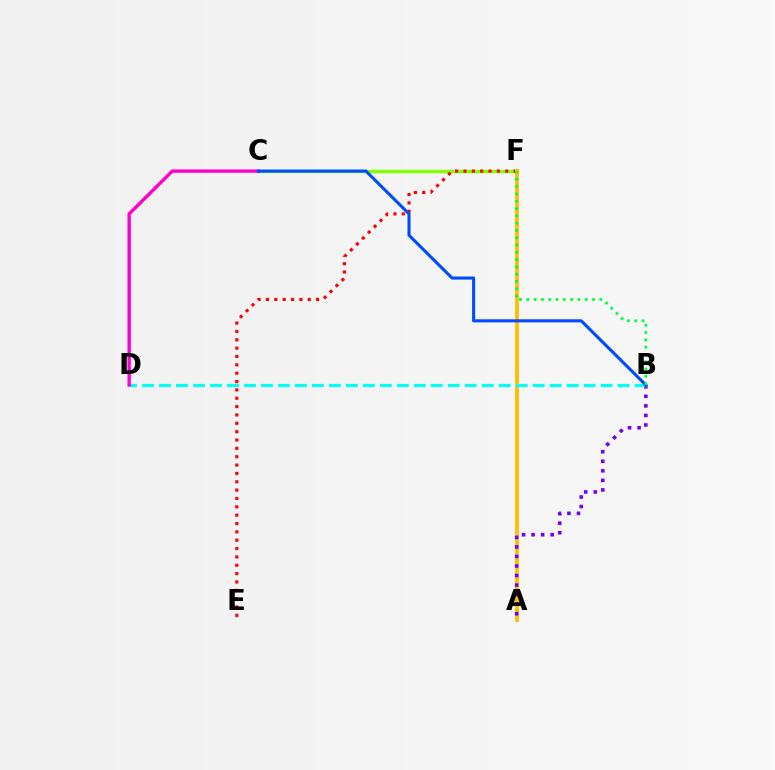{('C', 'F'): [{'color': '#84ff00', 'line_style': 'solid', 'thickness': 2.48}], ('E', 'F'): [{'color': '#ff0000', 'line_style': 'dotted', 'thickness': 2.27}], ('A', 'F'): [{'color': '#ffbd00', 'line_style': 'solid', 'thickness': 2.72}], ('A', 'B'): [{'color': '#7200ff', 'line_style': 'dotted', 'thickness': 2.59}], ('B', 'D'): [{'color': '#00fff6', 'line_style': 'dashed', 'thickness': 2.31}], ('C', 'D'): [{'color': '#ff00cf', 'line_style': 'solid', 'thickness': 2.43}], ('B', 'C'): [{'color': '#004bff', 'line_style': 'solid', 'thickness': 2.21}], ('B', 'F'): [{'color': '#00ff39', 'line_style': 'dotted', 'thickness': 1.98}]}